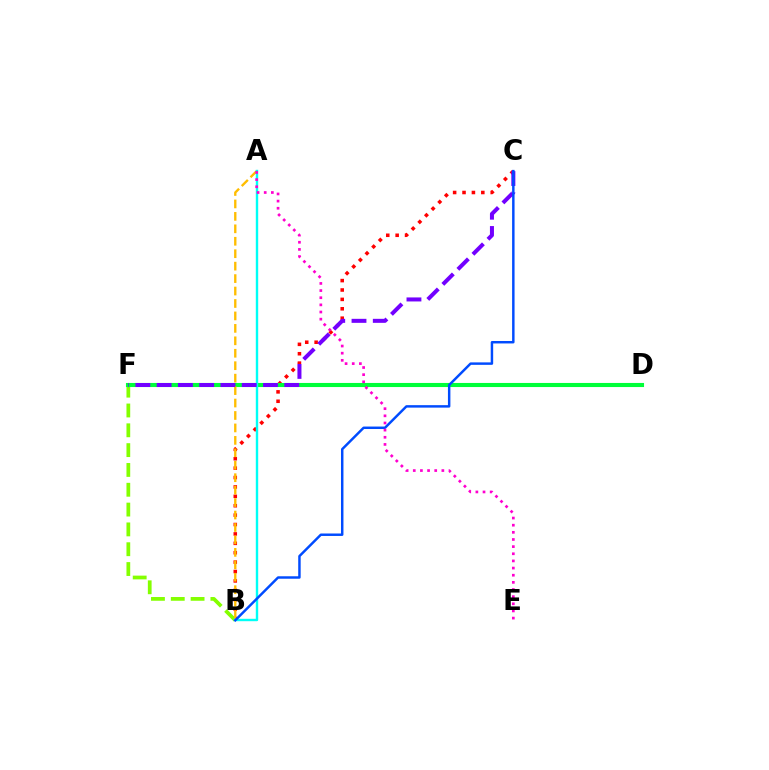{('B', 'C'): [{'color': '#ff0000', 'line_style': 'dotted', 'thickness': 2.55}, {'color': '#004bff', 'line_style': 'solid', 'thickness': 1.77}], ('B', 'F'): [{'color': '#84ff00', 'line_style': 'dashed', 'thickness': 2.69}], ('D', 'F'): [{'color': '#00ff39', 'line_style': 'solid', 'thickness': 2.95}], ('A', 'B'): [{'color': '#ffbd00', 'line_style': 'dashed', 'thickness': 1.69}, {'color': '#00fff6', 'line_style': 'solid', 'thickness': 1.73}], ('C', 'F'): [{'color': '#7200ff', 'line_style': 'dashed', 'thickness': 2.89}], ('A', 'E'): [{'color': '#ff00cf', 'line_style': 'dotted', 'thickness': 1.94}]}